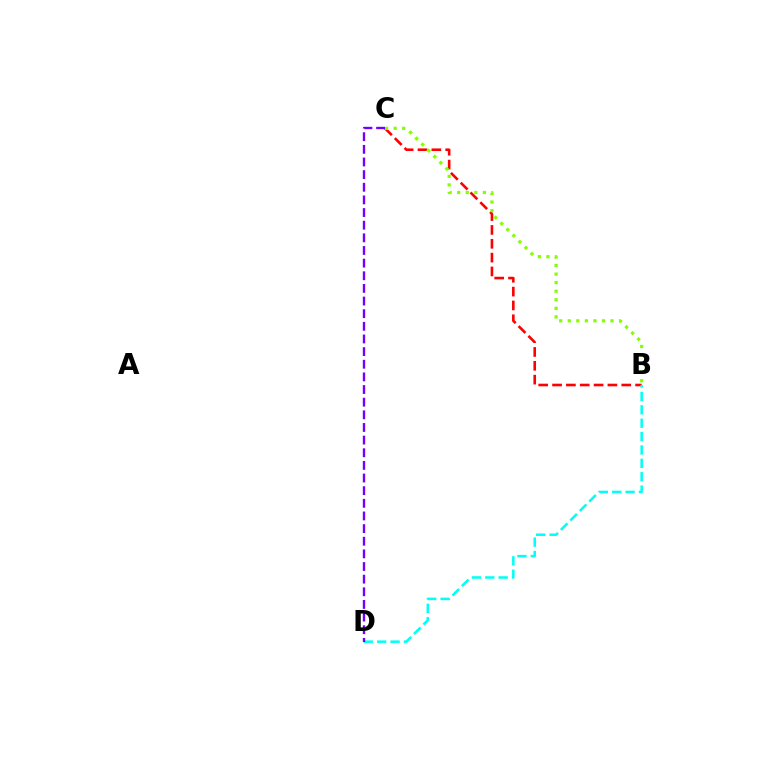{('B', 'C'): [{'color': '#ff0000', 'line_style': 'dashed', 'thickness': 1.88}, {'color': '#84ff00', 'line_style': 'dotted', 'thickness': 2.32}], ('B', 'D'): [{'color': '#00fff6', 'line_style': 'dashed', 'thickness': 1.82}], ('C', 'D'): [{'color': '#7200ff', 'line_style': 'dashed', 'thickness': 1.72}]}